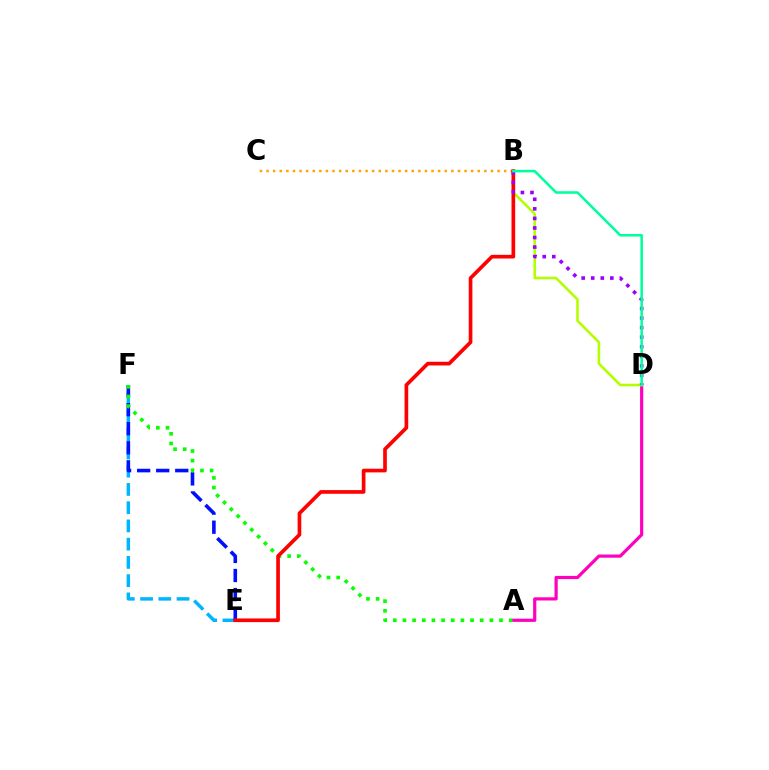{('B', 'C'): [{'color': '#ffa500', 'line_style': 'dotted', 'thickness': 1.79}], ('E', 'F'): [{'color': '#00b5ff', 'line_style': 'dashed', 'thickness': 2.48}, {'color': '#0010ff', 'line_style': 'dashed', 'thickness': 2.59}], ('A', 'D'): [{'color': '#ff00bd', 'line_style': 'solid', 'thickness': 2.3}], ('B', 'D'): [{'color': '#b3ff00', 'line_style': 'solid', 'thickness': 1.86}, {'color': '#9b00ff', 'line_style': 'dotted', 'thickness': 2.6}, {'color': '#00ff9d', 'line_style': 'solid', 'thickness': 1.83}], ('A', 'F'): [{'color': '#08ff00', 'line_style': 'dotted', 'thickness': 2.62}], ('B', 'E'): [{'color': '#ff0000', 'line_style': 'solid', 'thickness': 2.64}]}